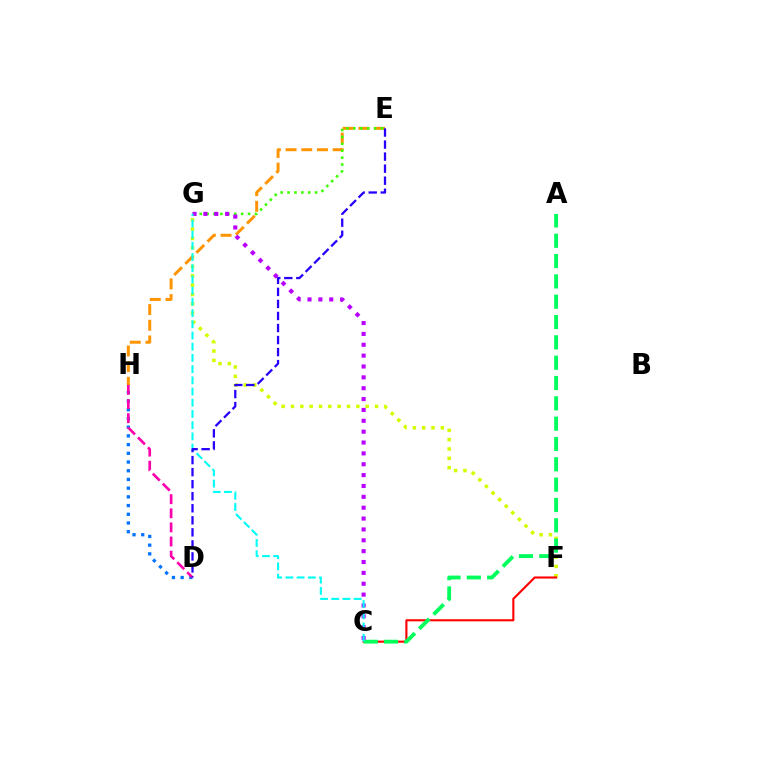{('F', 'G'): [{'color': '#d1ff00', 'line_style': 'dotted', 'thickness': 2.54}], ('E', 'H'): [{'color': '#ff9400', 'line_style': 'dashed', 'thickness': 2.13}], ('E', 'G'): [{'color': '#3dff00', 'line_style': 'dotted', 'thickness': 1.88}], ('C', 'F'): [{'color': '#ff0000', 'line_style': 'solid', 'thickness': 1.53}], ('D', 'H'): [{'color': '#0074ff', 'line_style': 'dotted', 'thickness': 2.37}, {'color': '#ff00ac', 'line_style': 'dashed', 'thickness': 1.92}], ('A', 'C'): [{'color': '#00ff5c', 'line_style': 'dashed', 'thickness': 2.76}], ('C', 'G'): [{'color': '#b900ff', 'line_style': 'dotted', 'thickness': 2.95}, {'color': '#00fff6', 'line_style': 'dashed', 'thickness': 1.52}], ('D', 'E'): [{'color': '#2500ff', 'line_style': 'dashed', 'thickness': 1.64}]}